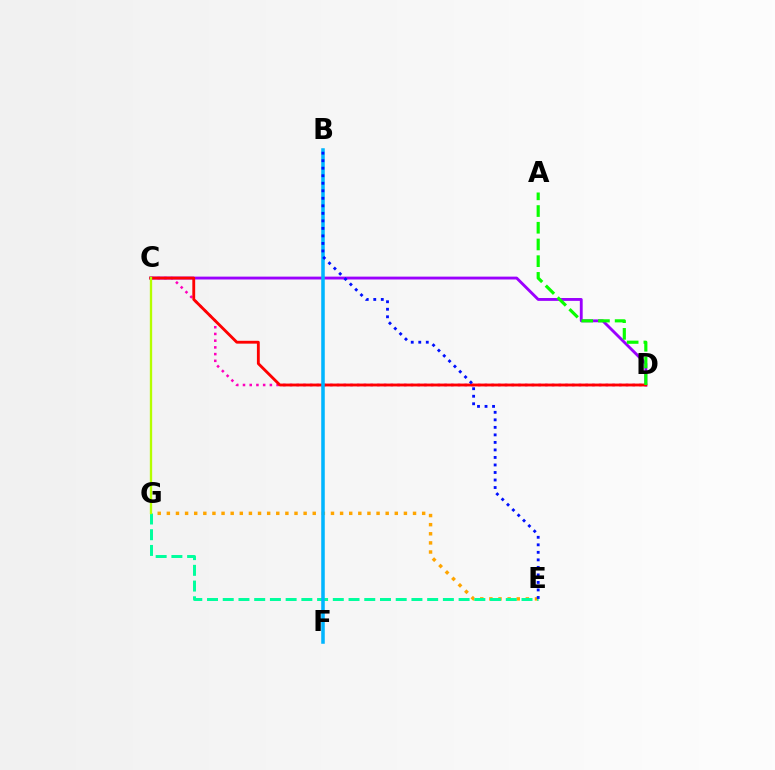{('C', 'D'): [{'color': '#ff00bd', 'line_style': 'dotted', 'thickness': 1.83}, {'color': '#9b00ff', 'line_style': 'solid', 'thickness': 2.06}, {'color': '#ff0000', 'line_style': 'solid', 'thickness': 2.05}], ('E', 'G'): [{'color': '#ffa500', 'line_style': 'dotted', 'thickness': 2.48}, {'color': '#00ff9d', 'line_style': 'dashed', 'thickness': 2.14}], ('B', 'F'): [{'color': '#00b5ff', 'line_style': 'solid', 'thickness': 2.55}], ('C', 'G'): [{'color': '#b3ff00', 'line_style': 'solid', 'thickness': 1.68}], ('B', 'E'): [{'color': '#0010ff', 'line_style': 'dotted', 'thickness': 2.04}], ('A', 'D'): [{'color': '#08ff00', 'line_style': 'dashed', 'thickness': 2.27}]}